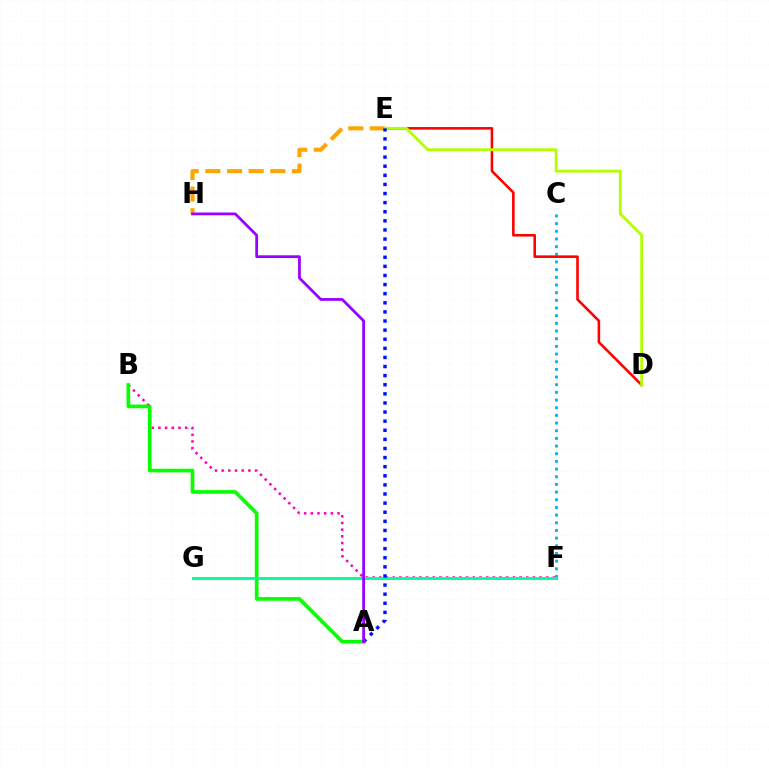{('C', 'F'): [{'color': '#00b5ff', 'line_style': 'dotted', 'thickness': 2.08}], ('B', 'F'): [{'color': '#ff00bd', 'line_style': 'dotted', 'thickness': 1.81}], ('A', 'B'): [{'color': '#08ff00', 'line_style': 'solid', 'thickness': 2.64}], ('E', 'H'): [{'color': '#ffa500', 'line_style': 'dashed', 'thickness': 2.94}], ('D', 'E'): [{'color': '#ff0000', 'line_style': 'solid', 'thickness': 1.86}, {'color': '#b3ff00', 'line_style': 'solid', 'thickness': 2.04}], ('F', 'G'): [{'color': '#00ff9d', 'line_style': 'solid', 'thickness': 2.13}], ('A', 'E'): [{'color': '#0010ff', 'line_style': 'dotted', 'thickness': 2.47}], ('A', 'H'): [{'color': '#9b00ff', 'line_style': 'solid', 'thickness': 1.99}]}